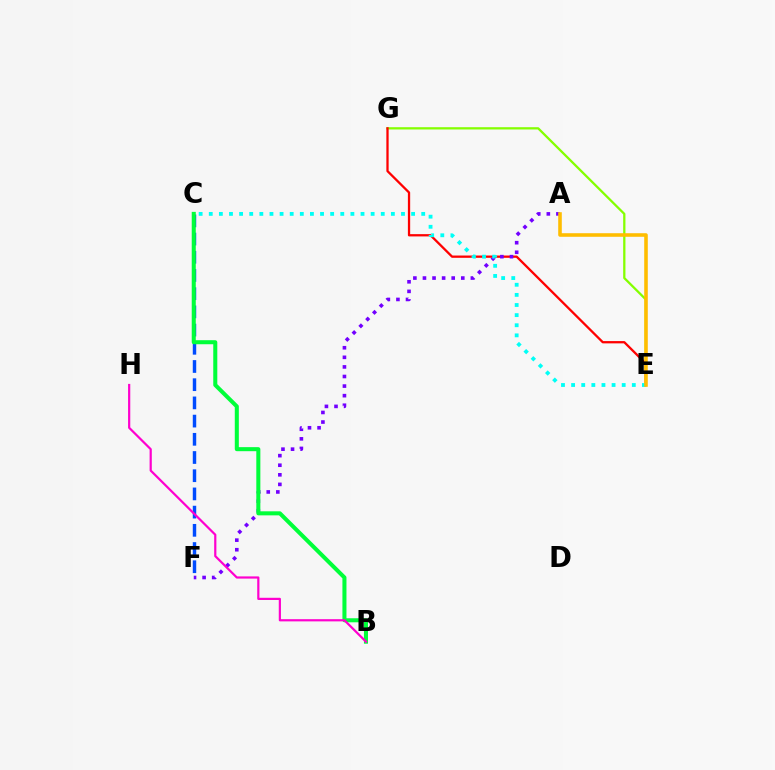{('E', 'G'): [{'color': '#84ff00', 'line_style': 'solid', 'thickness': 1.63}, {'color': '#ff0000', 'line_style': 'solid', 'thickness': 1.64}], ('C', 'F'): [{'color': '#004bff', 'line_style': 'dashed', 'thickness': 2.47}], ('A', 'F'): [{'color': '#7200ff', 'line_style': 'dotted', 'thickness': 2.6}], ('B', 'C'): [{'color': '#00ff39', 'line_style': 'solid', 'thickness': 2.91}], ('B', 'H'): [{'color': '#ff00cf', 'line_style': 'solid', 'thickness': 1.59}], ('C', 'E'): [{'color': '#00fff6', 'line_style': 'dotted', 'thickness': 2.75}], ('A', 'E'): [{'color': '#ffbd00', 'line_style': 'solid', 'thickness': 2.57}]}